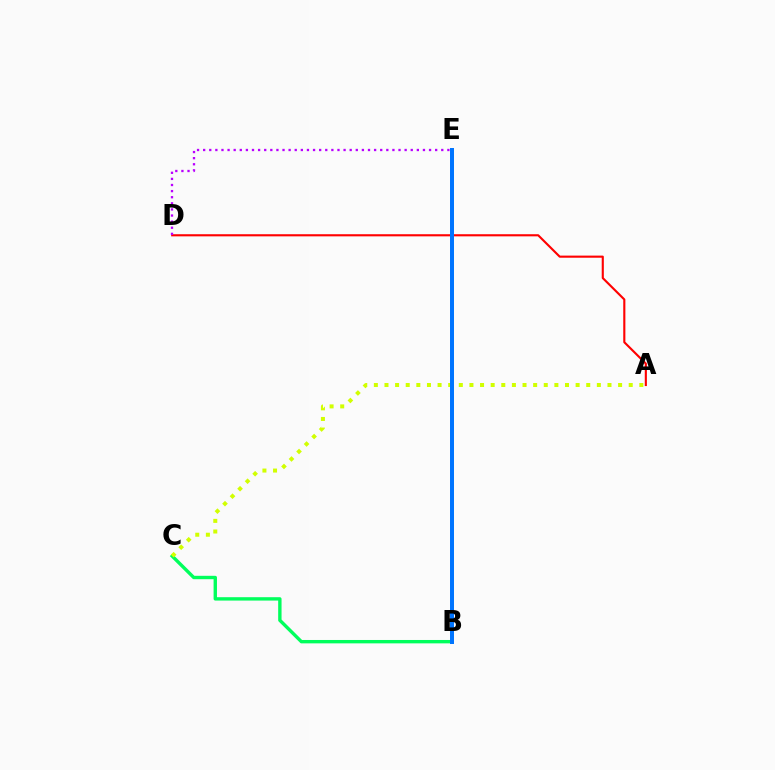{('B', 'C'): [{'color': '#00ff5c', 'line_style': 'solid', 'thickness': 2.43}], ('A', 'D'): [{'color': '#ff0000', 'line_style': 'solid', 'thickness': 1.53}], ('D', 'E'): [{'color': '#b900ff', 'line_style': 'dotted', 'thickness': 1.66}], ('A', 'C'): [{'color': '#d1ff00', 'line_style': 'dotted', 'thickness': 2.89}], ('B', 'E'): [{'color': '#0074ff', 'line_style': 'solid', 'thickness': 2.87}]}